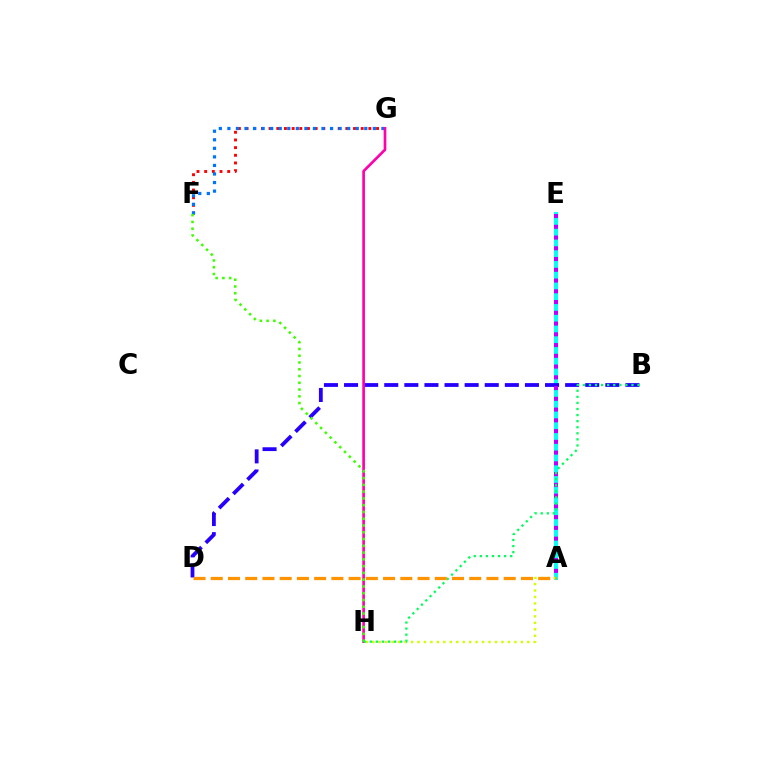{('F', 'G'): [{'color': '#ff0000', 'line_style': 'dotted', 'thickness': 2.08}, {'color': '#0074ff', 'line_style': 'dotted', 'thickness': 2.32}], ('A', 'E'): [{'color': '#00fff6', 'line_style': 'solid', 'thickness': 2.83}, {'color': '#b900ff', 'line_style': 'dotted', 'thickness': 2.92}], ('B', 'D'): [{'color': '#2500ff', 'line_style': 'dashed', 'thickness': 2.73}], ('A', 'H'): [{'color': '#d1ff00', 'line_style': 'dotted', 'thickness': 1.76}], ('G', 'H'): [{'color': '#ff00ac', 'line_style': 'solid', 'thickness': 1.92}], ('F', 'H'): [{'color': '#3dff00', 'line_style': 'dotted', 'thickness': 1.84}], ('B', 'H'): [{'color': '#00ff5c', 'line_style': 'dotted', 'thickness': 1.65}], ('A', 'D'): [{'color': '#ff9400', 'line_style': 'dashed', 'thickness': 2.34}]}